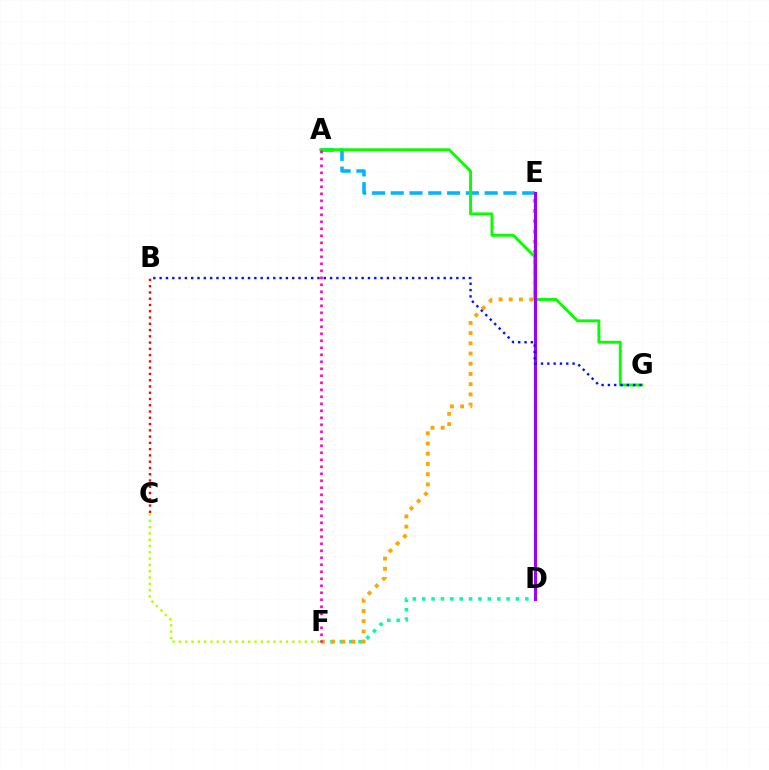{('A', 'E'): [{'color': '#00b5ff', 'line_style': 'dashed', 'thickness': 2.55}], ('A', 'G'): [{'color': '#08ff00', 'line_style': 'solid', 'thickness': 2.1}], ('D', 'F'): [{'color': '#00ff9d', 'line_style': 'dotted', 'thickness': 2.55}], ('E', 'F'): [{'color': '#ffa500', 'line_style': 'dotted', 'thickness': 2.78}], ('D', 'E'): [{'color': '#9b00ff', 'line_style': 'solid', 'thickness': 2.2}], ('A', 'F'): [{'color': '#ff00bd', 'line_style': 'dotted', 'thickness': 1.9}], ('B', 'G'): [{'color': '#0010ff', 'line_style': 'dotted', 'thickness': 1.72}], ('B', 'C'): [{'color': '#ff0000', 'line_style': 'dotted', 'thickness': 1.7}], ('C', 'F'): [{'color': '#b3ff00', 'line_style': 'dotted', 'thickness': 1.71}]}